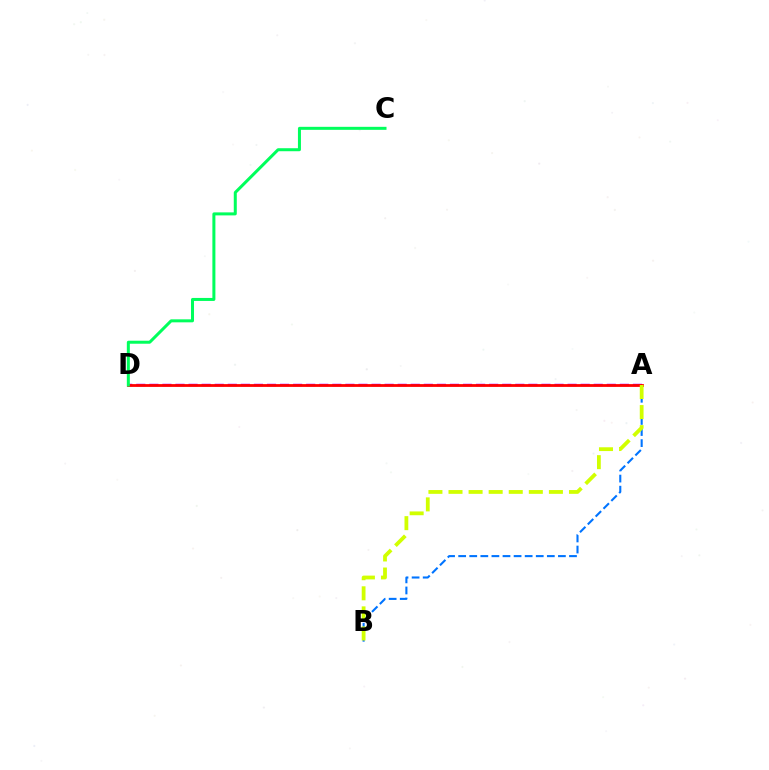{('A', 'D'): [{'color': '#b900ff', 'line_style': 'dashed', 'thickness': 1.78}, {'color': '#ff0000', 'line_style': 'solid', 'thickness': 2.01}], ('A', 'B'): [{'color': '#0074ff', 'line_style': 'dashed', 'thickness': 1.51}, {'color': '#d1ff00', 'line_style': 'dashed', 'thickness': 2.73}], ('C', 'D'): [{'color': '#00ff5c', 'line_style': 'solid', 'thickness': 2.17}]}